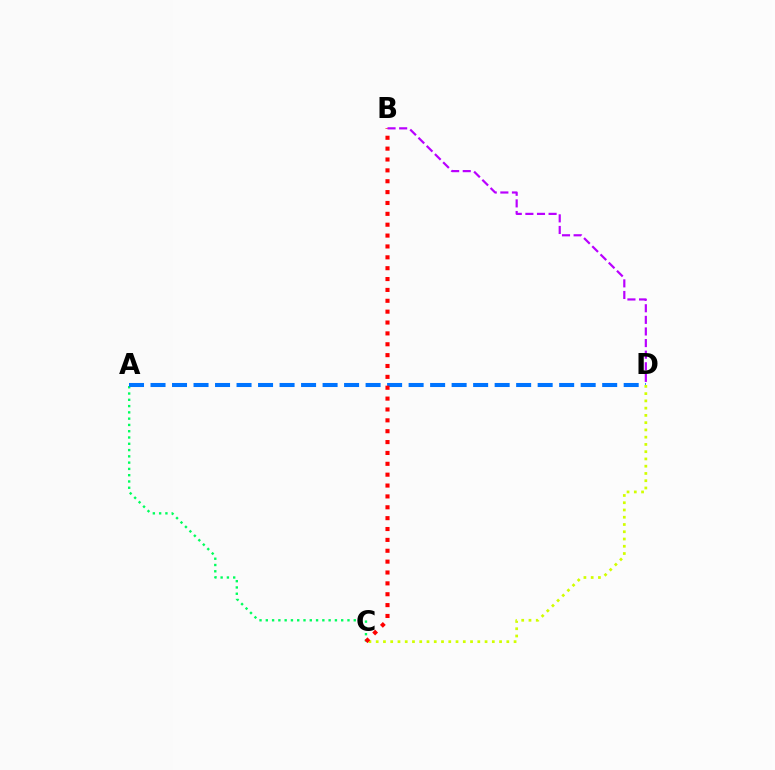{('A', 'C'): [{'color': '#00ff5c', 'line_style': 'dotted', 'thickness': 1.71}], ('A', 'D'): [{'color': '#0074ff', 'line_style': 'dashed', 'thickness': 2.92}], ('C', 'D'): [{'color': '#d1ff00', 'line_style': 'dotted', 'thickness': 1.97}], ('B', 'C'): [{'color': '#ff0000', 'line_style': 'dotted', 'thickness': 2.95}], ('B', 'D'): [{'color': '#b900ff', 'line_style': 'dashed', 'thickness': 1.58}]}